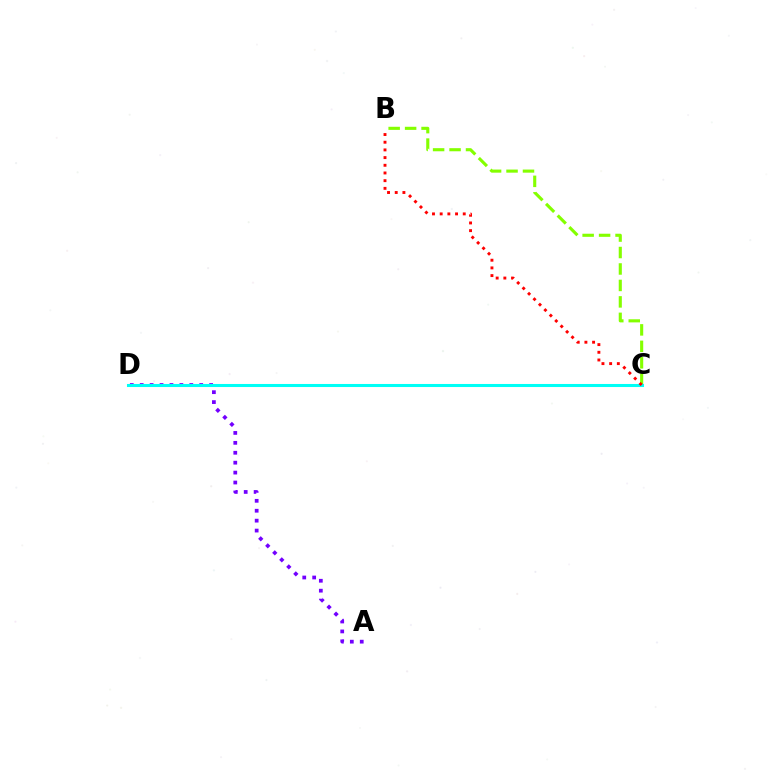{('B', 'C'): [{'color': '#84ff00', 'line_style': 'dashed', 'thickness': 2.24}, {'color': '#ff0000', 'line_style': 'dotted', 'thickness': 2.09}], ('A', 'D'): [{'color': '#7200ff', 'line_style': 'dotted', 'thickness': 2.7}], ('C', 'D'): [{'color': '#00fff6', 'line_style': 'solid', 'thickness': 2.2}]}